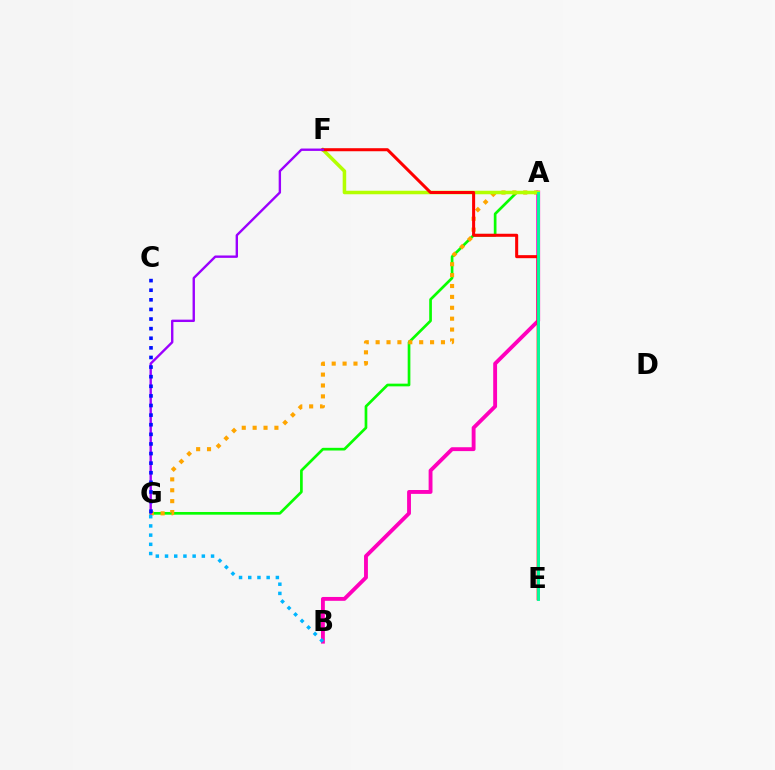{('A', 'G'): [{'color': '#08ff00', 'line_style': 'solid', 'thickness': 1.94}, {'color': '#ffa500', 'line_style': 'dotted', 'thickness': 2.96}], ('A', 'B'): [{'color': '#ff00bd', 'line_style': 'solid', 'thickness': 2.78}], ('A', 'F'): [{'color': '#b3ff00', 'line_style': 'solid', 'thickness': 2.54}], ('B', 'G'): [{'color': '#00b5ff', 'line_style': 'dotted', 'thickness': 2.5}], ('E', 'F'): [{'color': '#ff0000', 'line_style': 'solid', 'thickness': 2.19}], ('F', 'G'): [{'color': '#9b00ff', 'line_style': 'solid', 'thickness': 1.71}], ('C', 'G'): [{'color': '#0010ff', 'line_style': 'dotted', 'thickness': 2.61}], ('A', 'E'): [{'color': '#00ff9d', 'line_style': 'solid', 'thickness': 2.07}]}